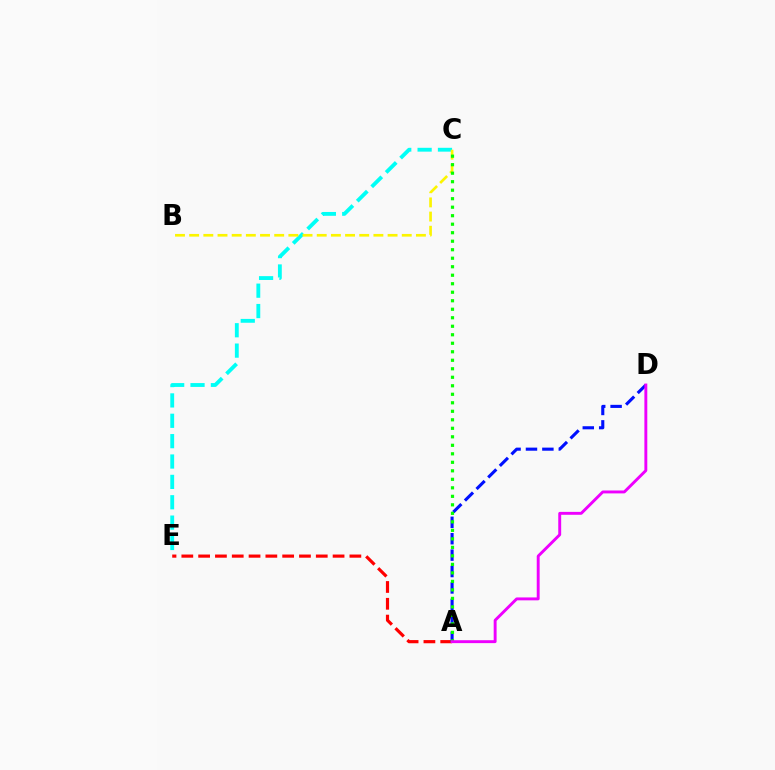{('A', 'E'): [{'color': '#ff0000', 'line_style': 'dashed', 'thickness': 2.28}], ('C', 'E'): [{'color': '#00fff6', 'line_style': 'dashed', 'thickness': 2.77}], ('A', 'D'): [{'color': '#0010ff', 'line_style': 'dashed', 'thickness': 2.23}, {'color': '#ee00ff', 'line_style': 'solid', 'thickness': 2.09}], ('B', 'C'): [{'color': '#fcf500', 'line_style': 'dashed', 'thickness': 1.93}], ('A', 'C'): [{'color': '#08ff00', 'line_style': 'dotted', 'thickness': 2.31}]}